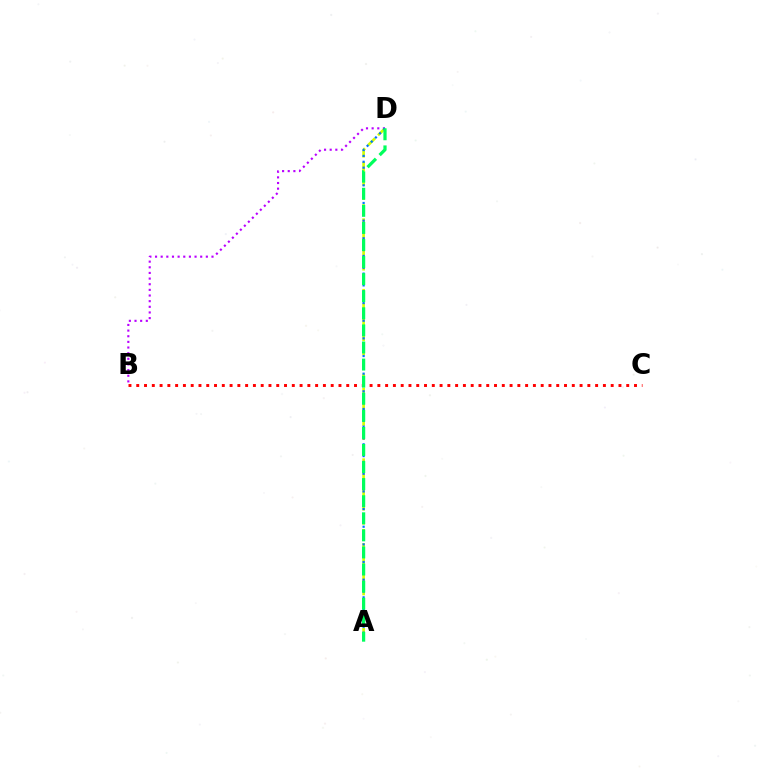{('A', 'D'): [{'color': '#d1ff00', 'line_style': 'dashed', 'thickness': 1.92}, {'color': '#0074ff', 'line_style': 'dotted', 'thickness': 1.6}, {'color': '#00ff5c', 'line_style': 'dashed', 'thickness': 2.32}], ('B', 'C'): [{'color': '#ff0000', 'line_style': 'dotted', 'thickness': 2.11}], ('B', 'D'): [{'color': '#b900ff', 'line_style': 'dotted', 'thickness': 1.53}]}